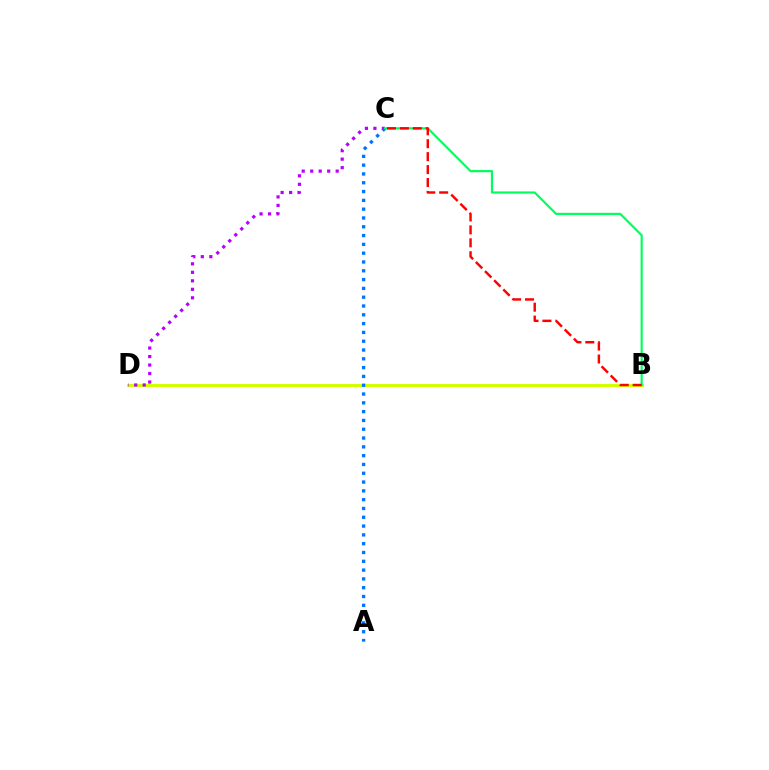{('B', 'D'): [{'color': '#d1ff00', 'line_style': 'solid', 'thickness': 2.16}], ('A', 'C'): [{'color': '#0074ff', 'line_style': 'dotted', 'thickness': 2.39}], ('C', 'D'): [{'color': '#b900ff', 'line_style': 'dotted', 'thickness': 2.31}], ('B', 'C'): [{'color': '#00ff5c', 'line_style': 'solid', 'thickness': 1.56}, {'color': '#ff0000', 'line_style': 'dashed', 'thickness': 1.76}]}